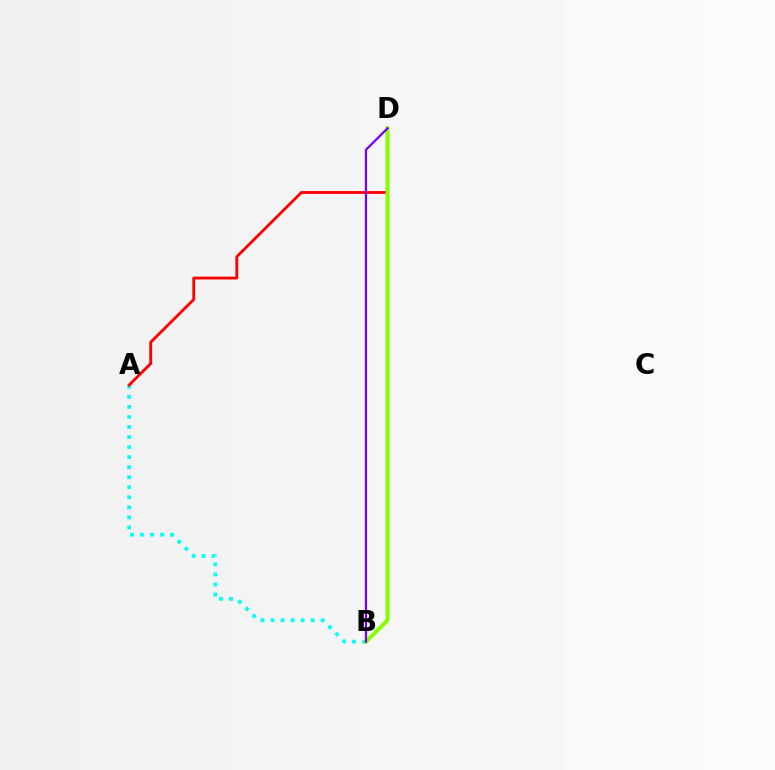{('A', 'B'): [{'color': '#00fff6', 'line_style': 'dotted', 'thickness': 2.73}], ('A', 'D'): [{'color': '#ff0000', 'line_style': 'solid', 'thickness': 2.05}], ('B', 'D'): [{'color': '#84ff00', 'line_style': 'solid', 'thickness': 2.88}, {'color': '#7200ff', 'line_style': 'solid', 'thickness': 1.61}]}